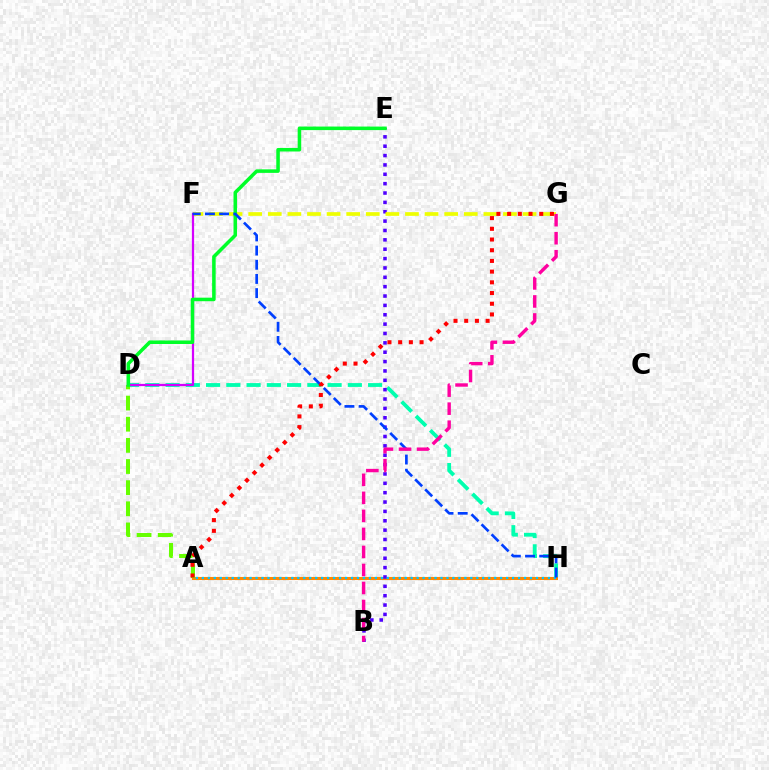{('D', 'H'): [{'color': '#00ffaf', 'line_style': 'dashed', 'thickness': 2.75}], ('A', 'H'): [{'color': '#ff8800', 'line_style': 'solid', 'thickness': 2.21}, {'color': '#00c7ff', 'line_style': 'dotted', 'thickness': 1.62}], ('B', 'E'): [{'color': '#4f00ff', 'line_style': 'dotted', 'thickness': 2.54}], ('A', 'D'): [{'color': '#66ff00', 'line_style': 'dashed', 'thickness': 2.87}], ('F', 'G'): [{'color': '#eeff00', 'line_style': 'dashed', 'thickness': 2.66}], ('D', 'F'): [{'color': '#d600ff', 'line_style': 'solid', 'thickness': 1.61}], ('D', 'E'): [{'color': '#00ff27', 'line_style': 'solid', 'thickness': 2.55}], ('F', 'H'): [{'color': '#003fff', 'line_style': 'dashed', 'thickness': 1.93}], ('A', 'G'): [{'color': '#ff0000', 'line_style': 'dotted', 'thickness': 2.91}], ('B', 'G'): [{'color': '#ff00a0', 'line_style': 'dashed', 'thickness': 2.45}]}